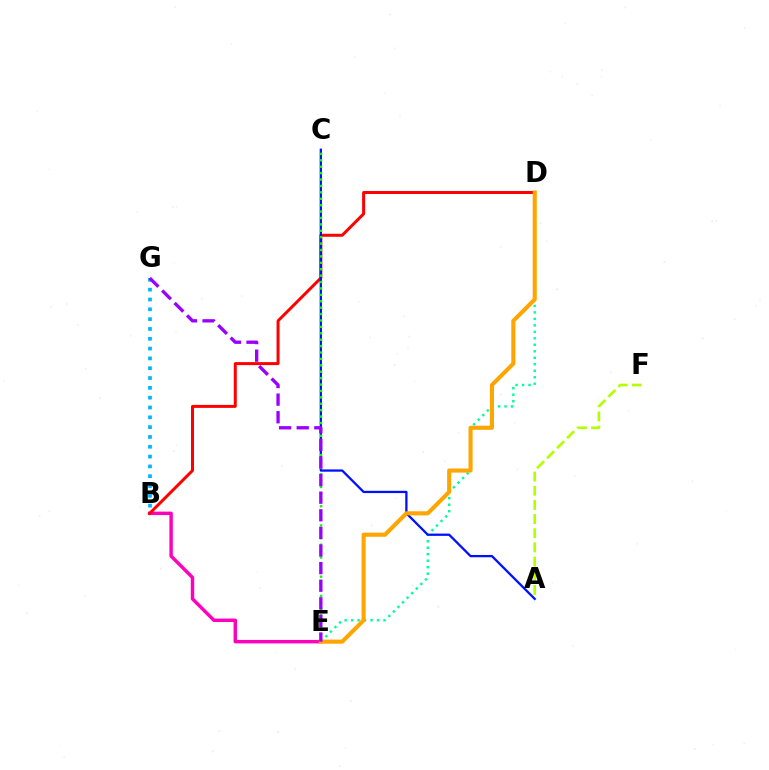{('B', 'E'): [{'color': '#ff00bd', 'line_style': 'solid', 'thickness': 2.47}], ('B', 'D'): [{'color': '#ff0000', 'line_style': 'solid', 'thickness': 2.15}], ('D', 'E'): [{'color': '#00ff9d', 'line_style': 'dotted', 'thickness': 1.76}, {'color': '#ffa500', 'line_style': 'solid', 'thickness': 2.95}], ('A', 'C'): [{'color': '#0010ff', 'line_style': 'solid', 'thickness': 1.64}], ('C', 'E'): [{'color': '#08ff00', 'line_style': 'dotted', 'thickness': 1.74}], ('A', 'F'): [{'color': '#b3ff00', 'line_style': 'dashed', 'thickness': 1.93}], ('B', 'G'): [{'color': '#00b5ff', 'line_style': 'dotted', 'thickness': 2.67}], ('E', 'G'): [{'color': '#9b00ff', 'line_style': 'dashed', 'thickness': 2.39}]}